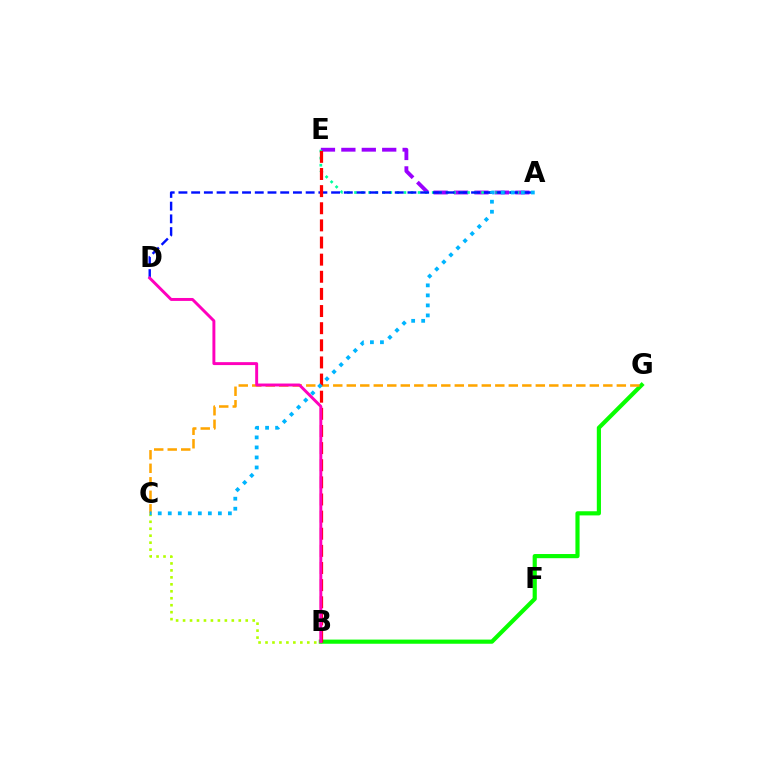{('A', 'E'): [{'color': '#9b00ff', 'line_style': 'dashed', 'thickness': 2.77}, {'color': '#00ff9d', 'line_style': 'dotted', 'thickness': 1.92}], ('B', 'C'): [{'color': '#b3ff00', 'line_style': 'dotted', 'thickness': 1.89}], ('B', 'G'): [{'color': '#08ff00', 'line_style': 'solid', 'thickness': 2.99}], ('A', 'D'): [{'color': '#0010ff', 'line_style': 'dashed', 'thickness': 1.73}], ('C', 'G'): [{'color': '#ffa500', 'line_style': 'dashed', 'thickness': 1.83}], ('B', 'E'): [{'color': '#ff0000', 'line_style': 'dashed', 'thickness': 2.33}], ('B', 'D'): [{'color': '#ff00bd', 'line_style': 'solid', 'thickness': 2.11}], ('A', 'C'): [{'color': '#00b5ff', 'line_style': 'dotted', 'thickness': 2.72}]}